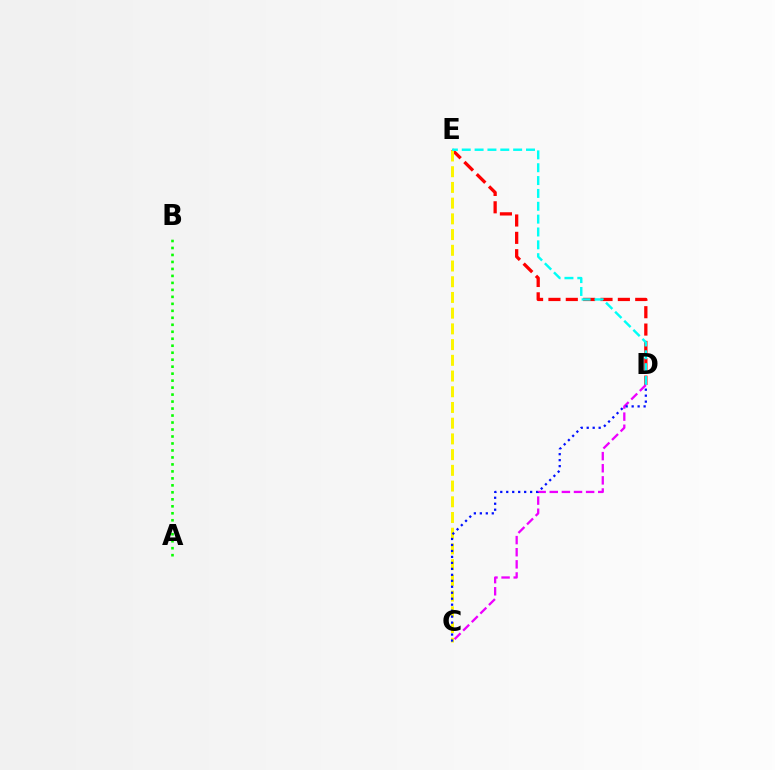{('D', 'E'): [{'color': '#ff0000', 'line_style': 'dashed', 'thickness': 2.36}, {'color': '#00fff6', 'line_style': 'dashed', 'thickness': 1.75}], ('C', 'E'): [{'color': '#fcf500', 'line_style': 'dashed', 'thickness': 2.14}], ('C', 'D'): [{'color': '#ee00ff', 'line_style': 'dashed', 'thickness': 1.65}, {'color': '#0010ff', 'line_style': 'dotted', 'thickness': 1.62}], ('A', 'B'): [{'color': '#08ff00', 'line_style': 'dotted', 'thickness': 1.9}]}